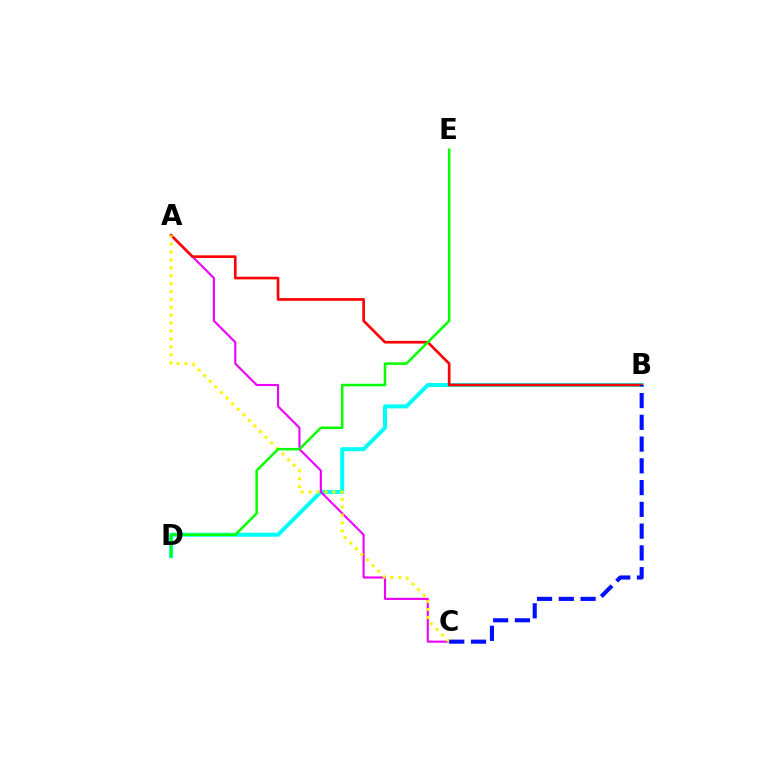{('B', 'D'): [{'color': '#00fff6', 'line_style': 'solid', 'thickness': 2.88}], ('A', 'C'): [{'color': '#ee00ff', 'line_style': 'solid', 'thickness': 1.52}, {'color': '#fcf500', 'line_style': 'dotted', 'thickness': 2.15}], ('A', 'B'): [{'color': '#ff0000', 'line_style': 'solid', 'thickness': 1.91}], ('D', 'E'): [{'color': '#08ff00', 'line_style': 'solid', 'thickness': 1.81}], ('B', 'C'): [{'color': '#0010ff', 'line_style': 'dashed', 'thickness': 2.96}]}